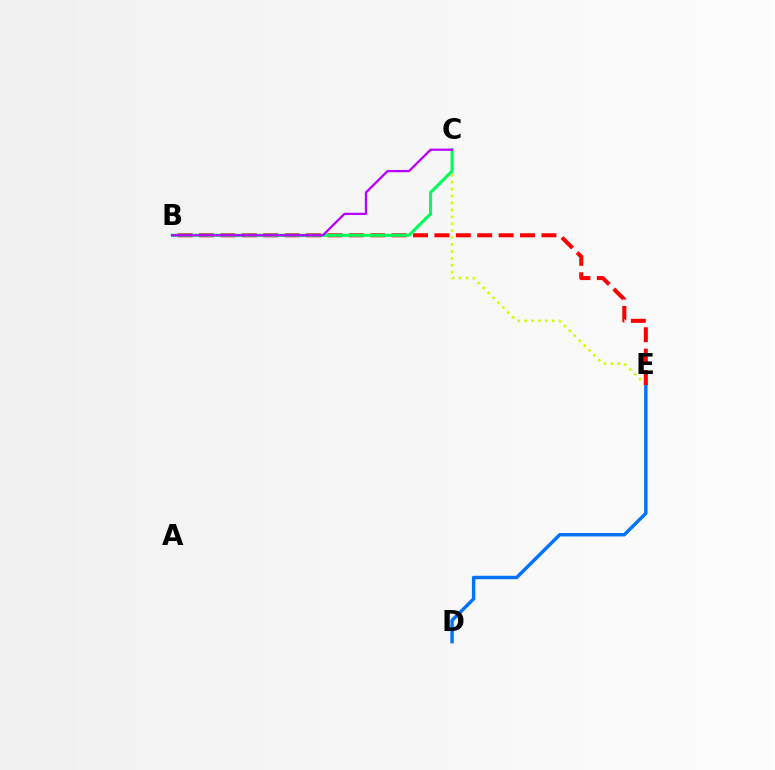{('C', 'E'): [{'color': '#d1ff00', 'line_style': 'dotted', 'thickness': 1.88}], ('D', 'E'): [{'color': '#0074ff', 'line_style': 'solid', 'thickness': 2.47}], ('B', 'E'): [{'color': '#ff0000', 'line_style': 'dashed', 'thickness': 2.91}], ('B', 'C'): [{'color': '#00ff5c', 'line_style': 'solid', 'thickness': 2.22}, {'color': '#b900ff', 'line_style': 'solid', 'thickness': 1.65}]}